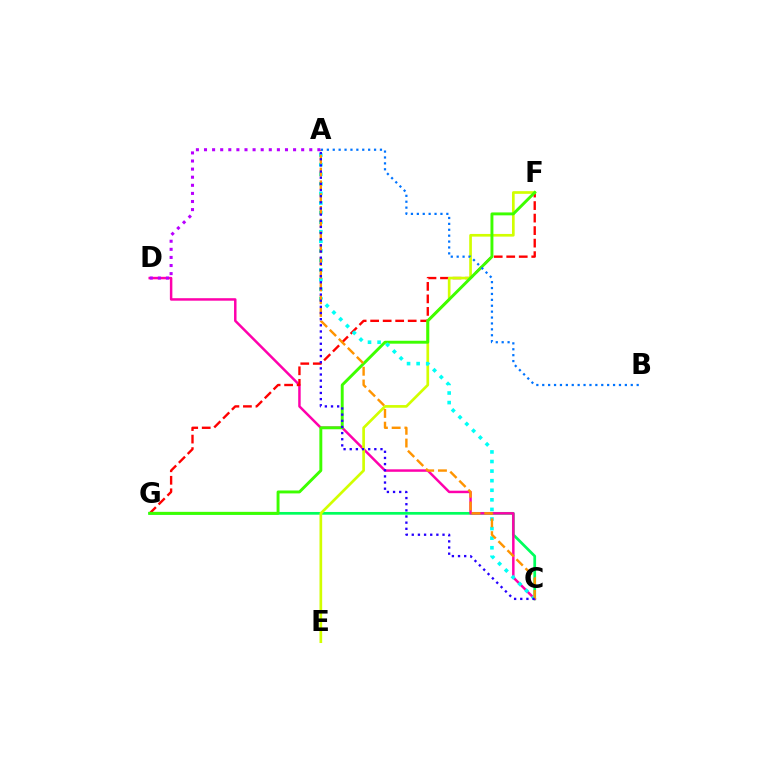{('C', 'G'): [{'color': '#00ff5c', 'line_style': 'solid', 'thickness': 1.96}], ('C', 'D'): [{'color': '#ff00ac', 'line_style': 'solid', 'thickness': 1.79}], ('F', 'G'): [{'color': '#ff0000', 'line_style': 'dashed', 'thickness': 1.7}, {'color': '#3dff00', 'line_style': 'solid', 'thickness': 2.1}], ('E', 'F'): [{'color': '#d1ff00', 'line_style': 'solid', 'thickness': 1.93}], ('A', 'C'): [{'color': '#00fff6', 'line_style': 'dotted', 'thickness': 2.6}, {'color': '#ff9400', 'line_style': 'dashed', 'thickness': 1.73}, {'color': '#2500ff', 'line_style': 'dotted', 'thickness': 1.67}], ('A', 'D'): [{'color': '#b900ff', 'line_style': 'dotted', 'thickness': 2.2}], ('A', 'B'): [{'color': '#0074ff', 'line_style': 'dotted', 'thickness': 1.6}]}